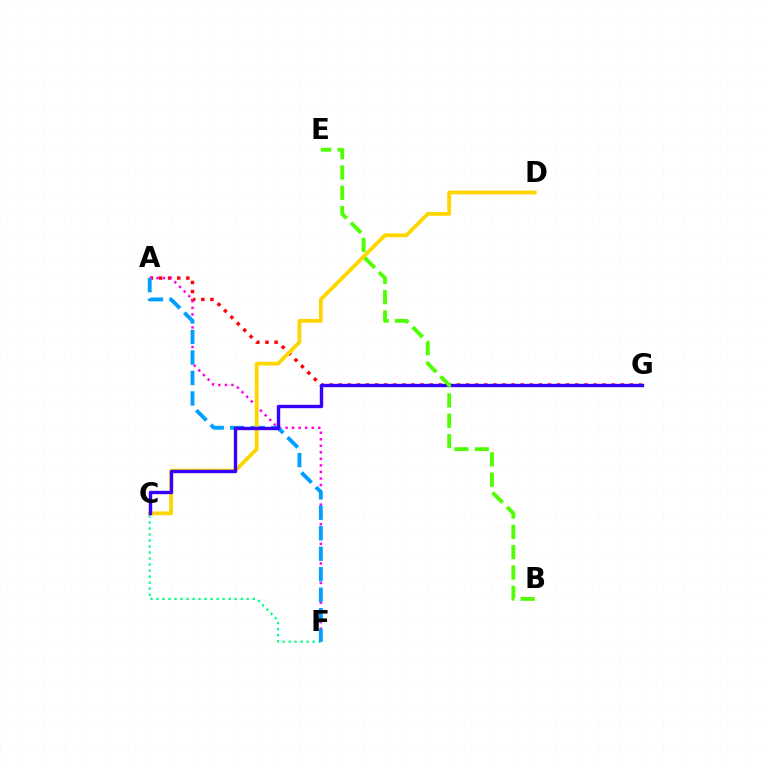{('A', 'G'): [{'color': '#ff0000', 'line_style': 'dotted', 'thickness': 2.47}], ('A', 'F'): [{'color': '#ff00ed', 'line_style': 'dotted', 'thickness': 1.78}, {'color': '#009eff', 'line_style': 'dashed', 'thickness': 2.79}], ('C', 'F'): [{'color': '#00ff86', 'line_style': 'dotted', 'thickness': 1.63}], ('C', 'D'): [{'color': '#ffd500', 'line_style': 'solid', 'thickness': 2.74}], ('C', 'G'): [{'color': '#3700ff', 'line_style': 'solid', 'thickness': 2.43}], ('B', 'E'): [{'color': '#4fff00', 'line_style': 'dashed', 'thickness': 2.76}]}